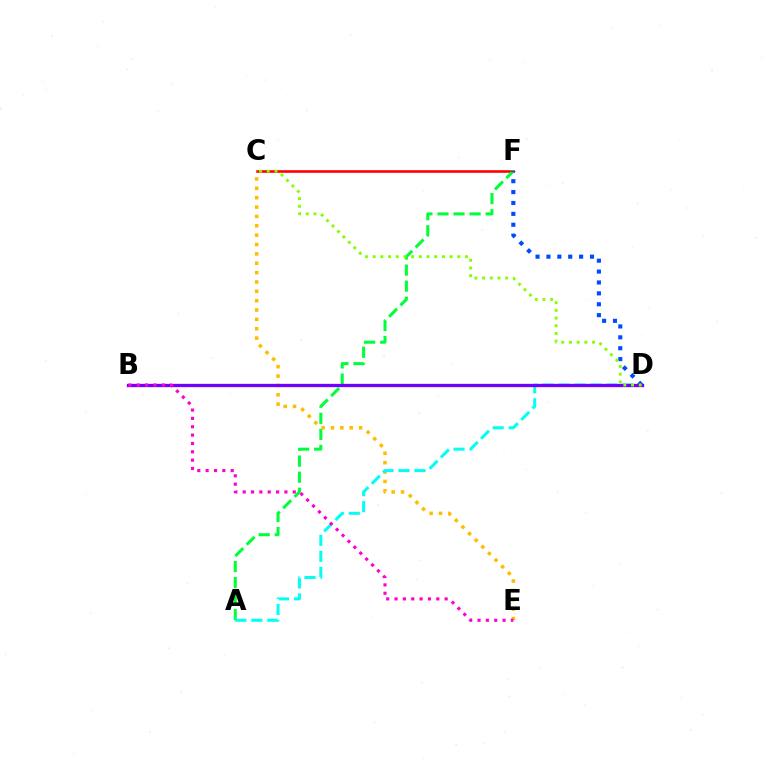{('C', 'F'): [{'color': '#ff0000', 'line_style': 'solid', 'thickness': 1.89}], ('A', 'F'): [{'color': '#00ff39', 'line_style': 'dashed', 'thickness': 2.18}], ('C', 'E'): [{'color': '#ffbd00', 'line_style': 'dotted', 'thickness': 2.54}], ('A', 'D'): [{'color': '#00fff6', 'line_style': 'dashed', 'thickness': 2.17}], ('D', 'F'): [{'color': '#004bff', 'line_style': 'dotted', 'thickness': 2.96}], ('B', 'D'): [{'color': '#7200ff', 'line_style': 'solid', 'thickness': 2.38}], ('C', 'D'): [{'color': '#84ff00', 'line_style': 'dotted', 'thickness': 2.09}], ('B', 'E'): [{'color': '#ff00cf', 'line_style': 'dotted', 'thickness': 2.27}]}